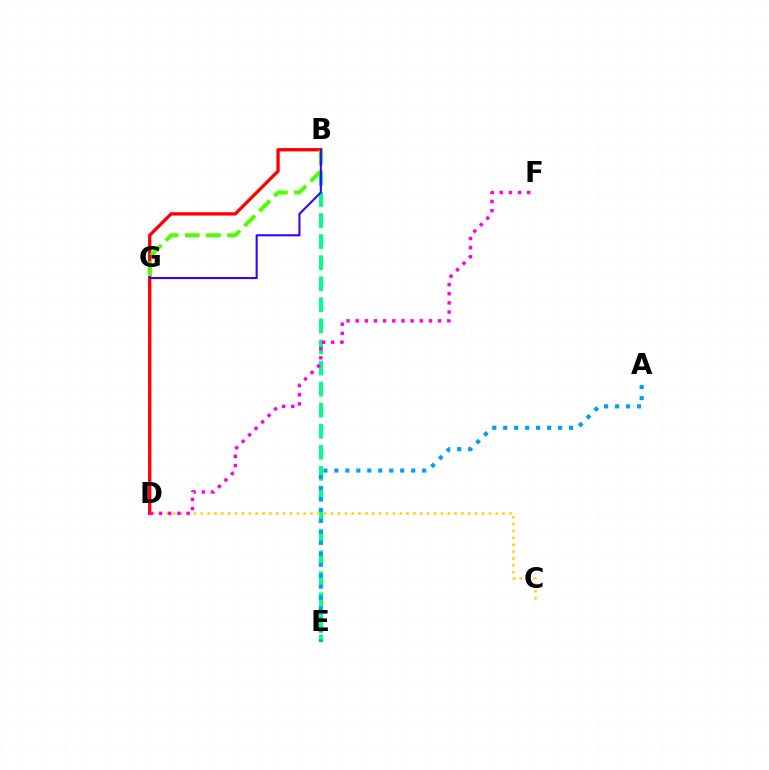{('B', 'E'): [{'color': '#00ff86', 'line_style': 'dashed', 'thickness': 2.86}], ('B', 'D'): [{'color': '#ff0000', 'line_style': 'solid', 'thickness': 2.39}], ('C', 'D'): [{'color': '#ffd500', 'line_style': 'dotted', 'thickness': 1.86}], ('B', 'G'): [{'color': '#4fff00', 'line_style': 'dashed', 'thickness': 2.87}, {'color': '#3700ff', 'line_style': 'solid', 'thickness': 1.51}], ('D', 'F'): [{'color': '#ff00ed', 'line_style': 'dotted', 'thickness': 2.49}], ('A', 'E'): [{'color': '#009eff', 'line_style': 'dotted', 'thickness': 2.98}]}